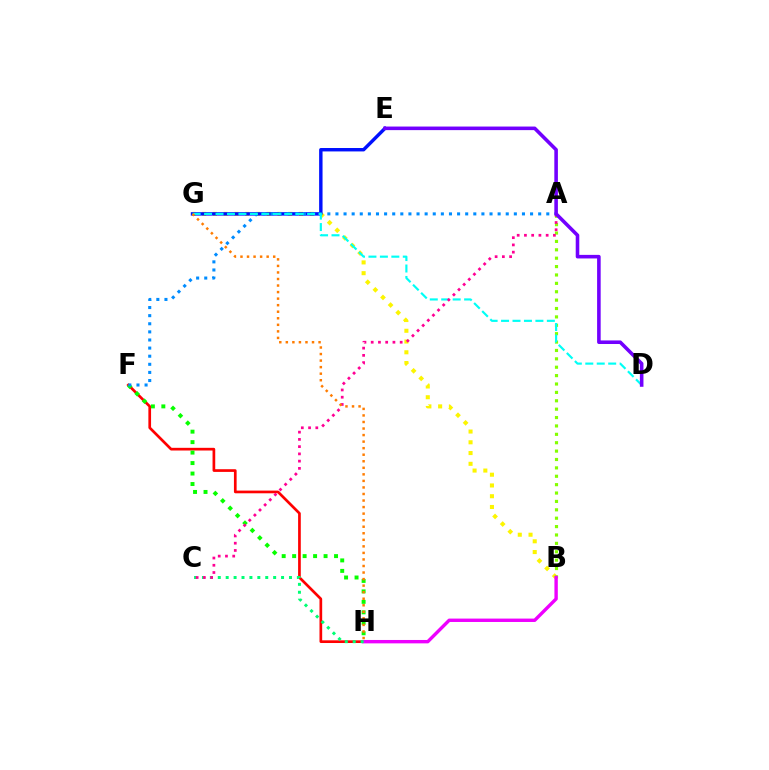{('B', 'G'): [{'color': '#fcf500', 'line_style': 'dotted', 'thickness': 2.92}], ('F', 'H'): [{'color': '#ff0000', 'line_style': 'solid', 'thickness': 1.94}, {'color': '#08ff00', 'line_style': 'dotted', 'thickness': 2.85}], ('E', 'G'): [{'color': '#0010ff', 'line_style': 'solid', 'thickness': 2.46}], ('A', 'B'): [{'color': '#84ff00', 'line_style': 'dotted', 'thickness': 2.28}], ('B', 'H'): [{'color': '#ee00ff', 'line_style': 'solid', 'thickness': 2.44}], ('A', 'F'): [{'color': '#008cff', 'line_style': 'dotted', 'thickness': 2.2}], ('C', 'H'): [{'color': '#00ff74', 'line_style': 'dotted', 'thickness': 2.15}], ('D', 'G'): [{'color': '#00fff6', 'line_style': 'dashed', 'thickness': 1.56}], ('A', 'C'): [{'color': '#ff0094', 'line_style': 'dotted', 'thickness': 1.97}], ('G', 'H'): [{'color': '#ff7c00', 'line_style': 'dotted', 'thickness': 1.78}], ('D', 'E'): [{'color': '#7200ff', 'line_style': 'solid', 'thickness': 2.57}]}